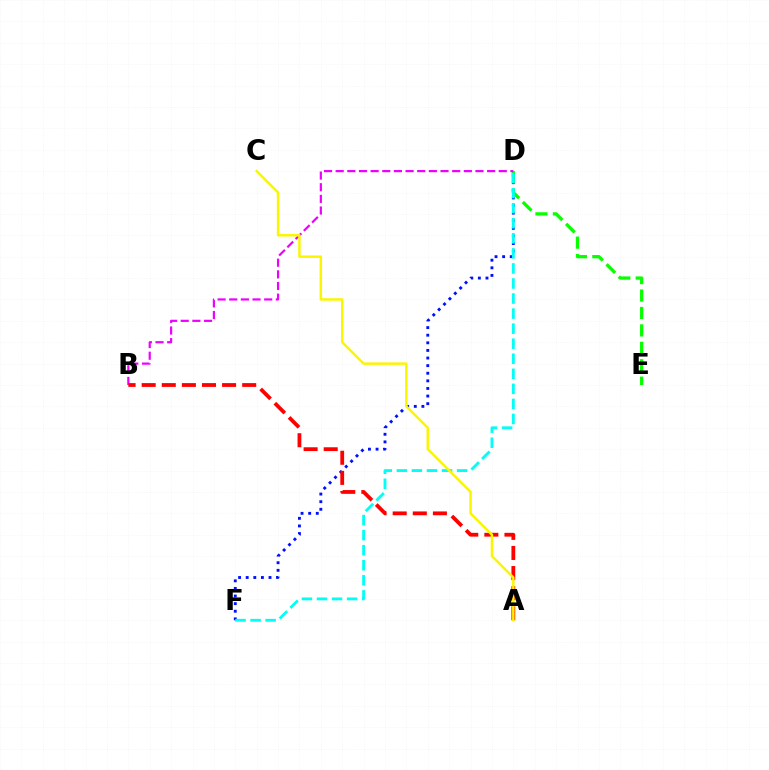{('D', 'F'): [{'color': '#0010ff', 'line_style': 'dotted', 'thickness': 2.07}, {'color': '#00fff6', 'line_style': 'dashed', 'thickness': 2.04}], ('D', 'E'): [{'color': '#08ff00', 'line_style': 'dashed', 'thickness': 2.37}], ('B', 'D'): [{'color': '#ee00ff', 'line_style': 'dashed', 'thickness': 1.58}], ('A', 'B'): [{'color': '#ff0000', 'line_style': 'dashed', 'thickness': 2.73}], ('A', 'C'): [{'color': '#fcf500', 'line_style': 'solid', 'thickness': 1.78}]}